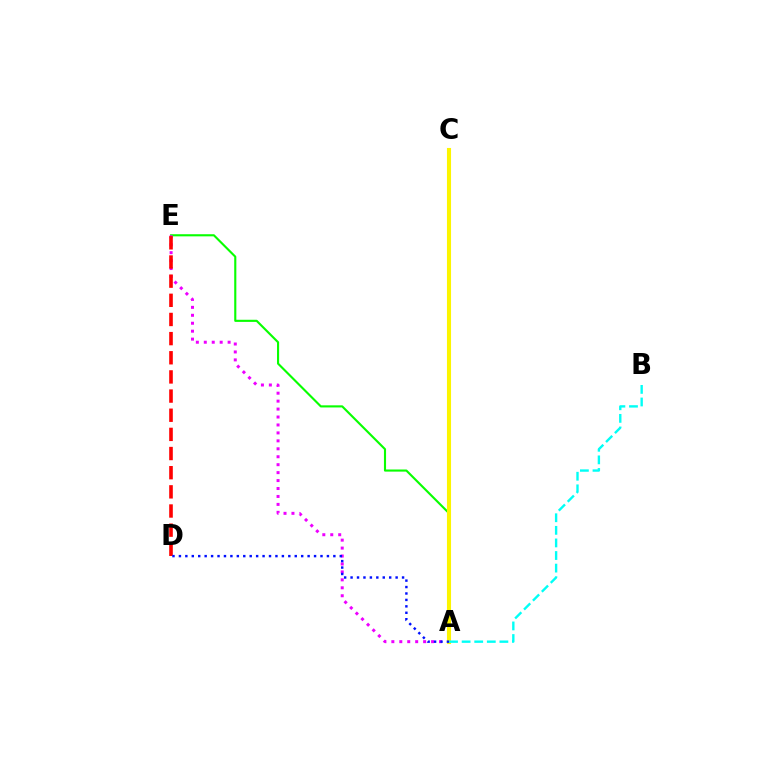{('A', 'E'): [{'color': '#08ff00', 'line_style': 'solid', 'thickness': 1.53}, {'color': '#ee00ff', 'line_style': 'dotted', 'thickness': 2.16}], ('D', 'E'): [{'color': '#ff0000', 'line_style': 'dashed', 'thickness': 2.6}], ('A', 'C'): [{'color': '#fcf500', 'line_style': 'solid', 'thickness': 2.94}], ('A', 'D'): [{'color': '#0010ff', 'line_style': 'dotted', 'thickness': 1.75}], ('A', 'B'): [{'color': '#00fff6', 'line_style': 'dashed', 'thickness': 1.71}]}